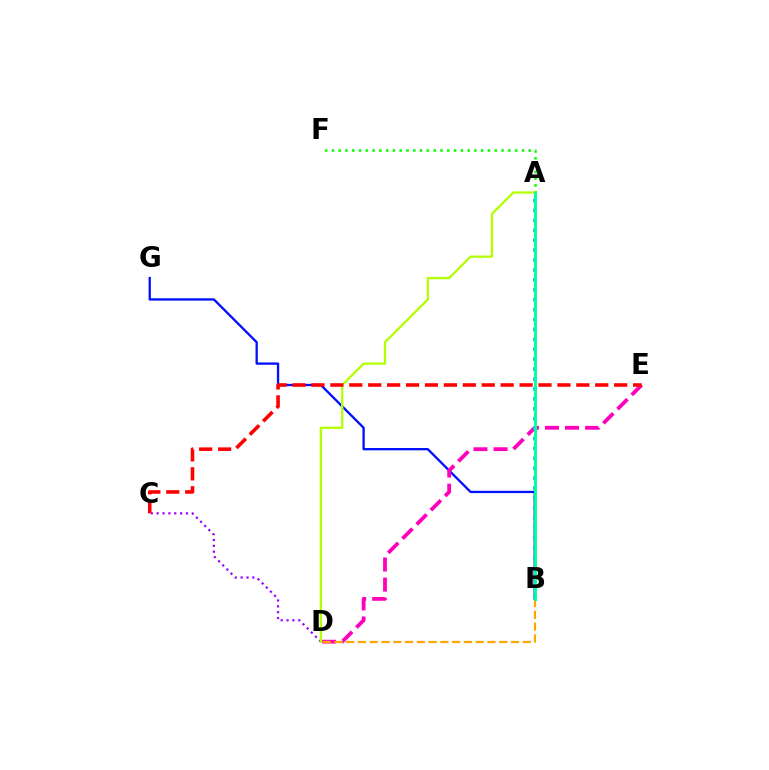{('B', 'G'): [{'color': '#0010ff', 'line_style': 'solid', 'thickness': 1.66}], ('C', 'D'): [{'color': '#9b00ff', 'line_style': 'dotted', 'thickness': 1.59}], ('A', 'F'): [{'color': '#08ff00', 'line_style': 'dotted', 'thickness': 1.84}], ('D', 'E'): [{'color': '#ff00bd', 'line_style': 'dashed', 'thickness': 2.73}], ('B', 'D'): [{'color': '#ffa500', 'line_style': 'dashed', 'thickness': 1.6}], ('A', 'D'): [{'color': '#b3ff00', 'line_style': 'solid', 'thickness': 1.65}], ('C', 'E'): [{'color': '#ff0000', 'line_style': 'dashed', 'thickness': 2.57}], ('A', 'B'): [{'color': '#00b5ff', 'line_style': 'dotted', 'thickness': 2.69}, {'color': '#00ff9d', 'line_style': 'solid', 'thickness': 2.08}]}